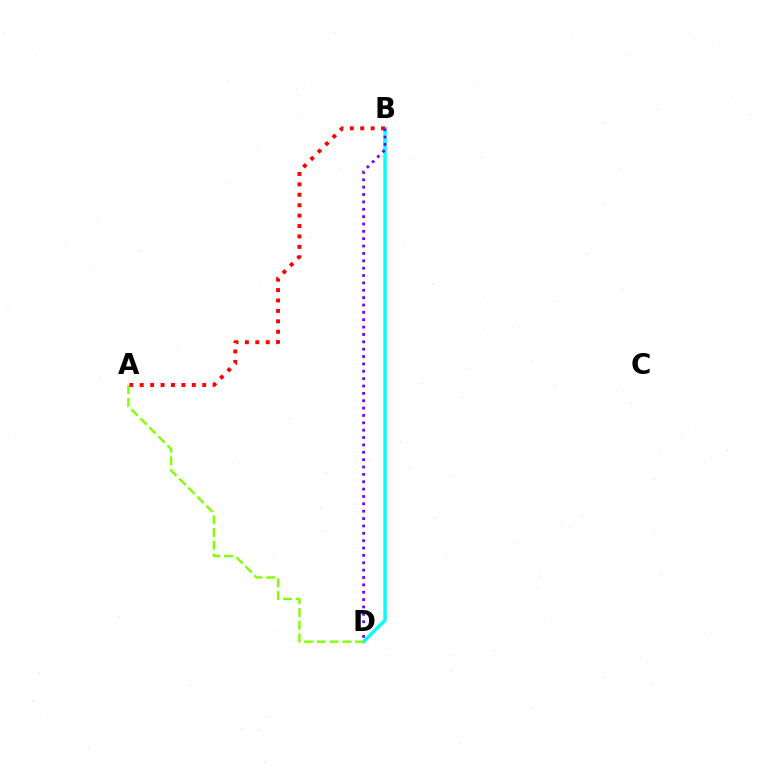{('B', 'D'): [{'color': '#00fff6', 'line_style': 'solid', 'thickness': 2.46}, {'color': '#7200ff', 'line_style': 'dotted', 'thickness': 2.0}], ('A', 'B'): [{'color': '#ff0000', 'line_style': 'dotted', 'thickness': 2.83}], ('A', 'D'): [{'color': '#84ff00', 'line_style': 'dashed', 'thickness': 1.73}]}